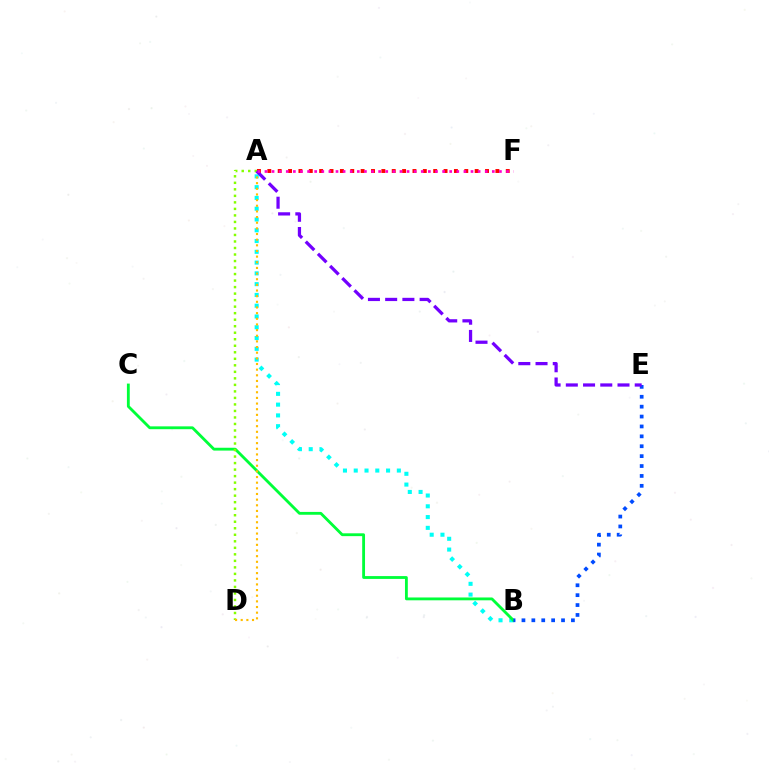{('A', 'F'): [{'color': '#ff0000', 'line_style': 'dotted', 'thickness': 2.82}, {'color': '#ff00cf', 'line_style': 'dotted', 'thickness': 1.93}], ('A', 'B'): [{'color': '#00fff6', 'line_style': 'dotted', 'thickness': 2.93}], ('B', 'C'): [{'color': '#00ff39', 'line_style': 'solid', 'thickness': 2.04}], ('A', 'D'): [{'color': '#84ff00', 'line_style': 'dotted', 'thickness': 1.77}, {'color': '#ffbd00', 'line_style': 'dotted', 'thickness': 1.54}], ('B', 'E'): [{'color': '#004bff', 'line_style': 'dotted', 'thickness': 2.69}], ('A', 'E'): [{'color': '#7200ff', 'line_style': 'dashed', 'thickness': 2.34}]}